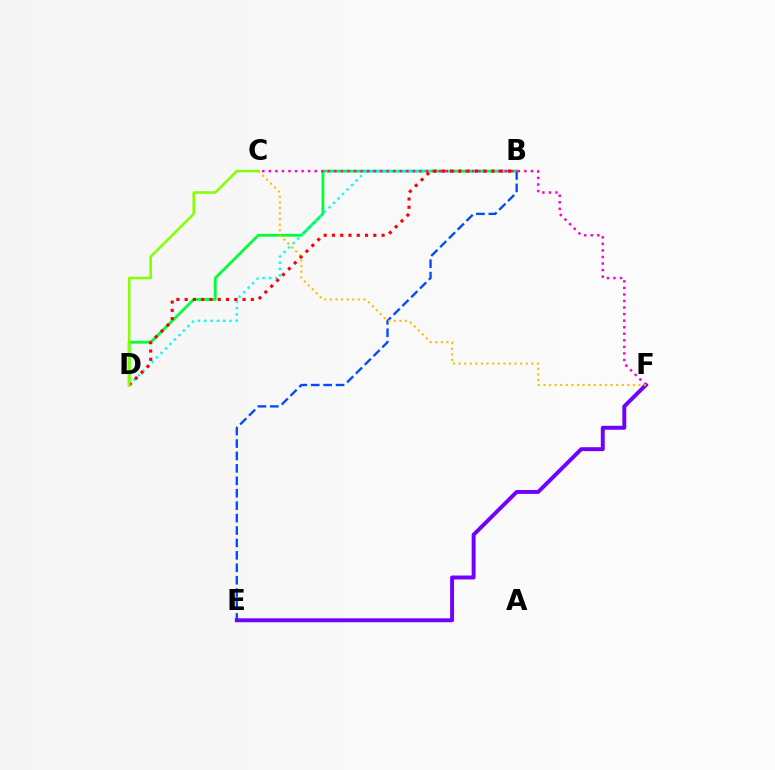{('B', 'D'): [{'color': '#00ff39', 'line_style': 'solid', 'thickness': 2.01}, {'color': '#00fff6', 'line_style': 'dotted', 'thickness': 1.72}, {'color': '#ff0000', 'line_style': 'dotted', 'thickness': 2.25}], ('B', 'E'): [{'color': '#004bff', 'line_style': 'dashed', 'thickness': 1.69}], ('E', 'F'): [{'color': '#7200ff', 'line_style': 'solid', 'thickness': 2.84}], ('C', 'F'): [{'color': '#ff00cf', 'line_style': 'dotted', 'thickness': 1.78}, {'color': '#ffbd00', 'line_style': 'dotted', 'thickness': 1.52}], ('C', 'D'): [{'color': '#84ff00', 'line_style': 'solid', 'thickness': 1.82}]}